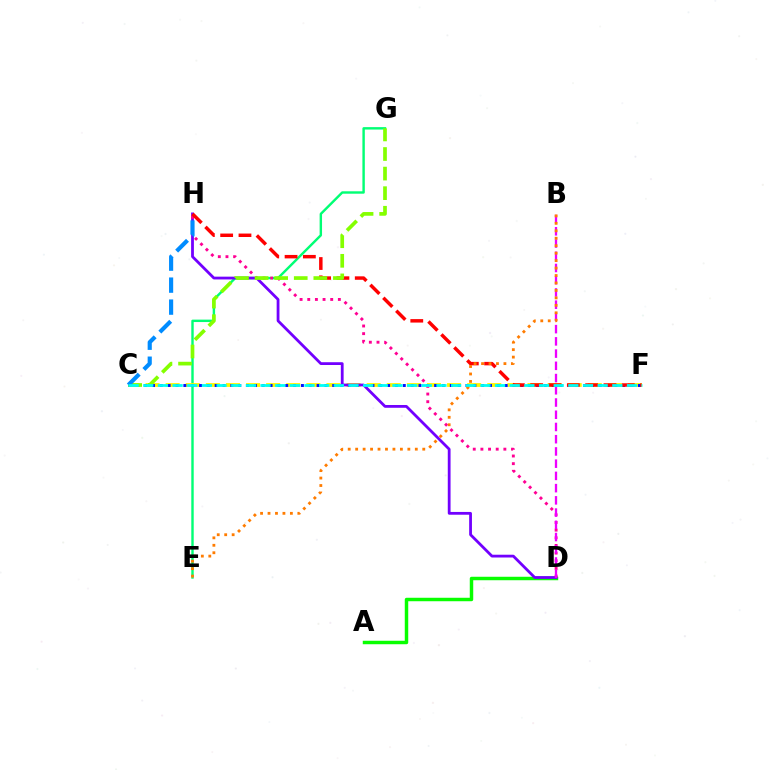{('E', 'G'): [{'color': '#00ff74', 'line_style': 'solid', 'thickness': 1.74}], ('C', 'F'): [{'color': '#fcf500', 'line_style': 'dashed', 'thickness': 2.73}, {'color': '#0010ff', 'line_style': 'dotted', 'thickness': 2.13}, {'color': '#00fff6', 'line_style': 'dashed', 'thickness': 1.99}], ('A', 'D'): [{'color': '#08ff00', 'line_style': 'solid', 'thickness': 2.49}], ('D', 'H'): [{'color': '#7200ff', 'line_style': 'solid', 'thickness': 2.01}, {'color': '#ff0094', 'line_style': 'dotted', 'thickness': 2.08}], ('F', 'H'): [{'color': '#ff0000', 'line_style': 'dashed', 'thickness': 2.49}], ('C', 'G'): [{'color': '#84ff00', 'line_style': 'dashed', 'thickness': 2.66}], ('C', 'H'): [{'color': '#008cff', 'line_style': 'dashed', 'thickness': 2.99}], ('B', 'D'): [{'color': '#ee00ff', 'line_style': 'dashed', 'thickness': 1.66}], ('B', 'E'): [{'color': '#ff7c00', 'line_style': 'dotted', 'thickness': 2.03}]}